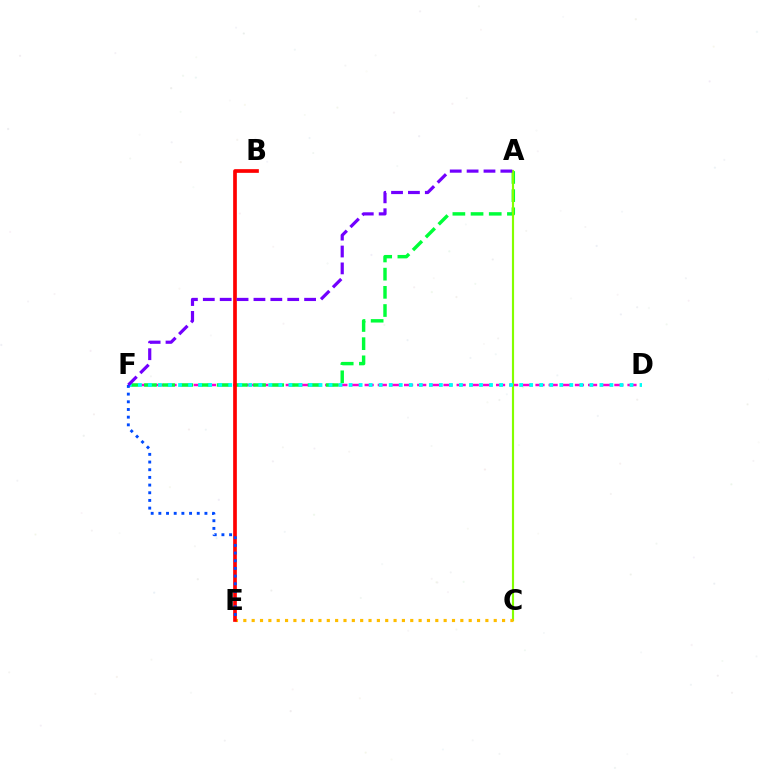{('D', 'F'): [{'color': '#ff00cf', 'line_style': 'dashed', 'thickness': 1.79}, {'color': '#00fff6', 'line_style': 'dotted', 'thickness': 2.73}], ('A', 'F'): [{'color': '#00ff39', 'line_style': 'dashed', 'thickness': 2.47}, {'color': '#7200ff', 'line_style': 'dashed', 'thickness': 2.29}], ('A', 'C'): [{'color': '#84ff00', 'line_style': 'solid', 'thickness': 1.55}], ('C', 'E'): [{'color': '#ffbd00', 'line_style': 'dotted', 'thickness': 2.27}], ('B', 'E'): [{'color': '#ff0000', 'line_style': 'solid', 'thickness': 2.66}], ('E', 'F'): [{'color': '#004bff', 'line_style': 'dotted', 'thickness': 2.09}]}